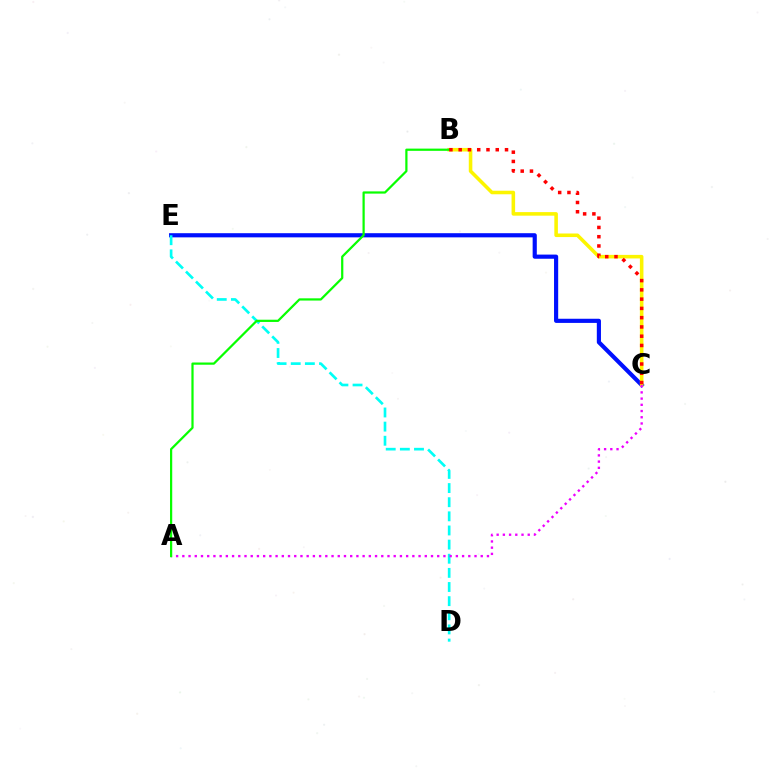{('C', 'E'): [{'color': '#0010ff', 'line_style': 'solid', 'thickness': 2.99}], ('D', 'E'): [{'color': '#00fff6', 'line_style': 'dashed', 'thickness': 1.92}], ('B', 'C'): [{'color': '#fcf500', 'line_style': 'solid', 'thickness': 2.56}, {'color': '#ff0000', 'line_style': 'dotted', 'thickness': 2.52}], ('A', 'C'): [{'color': '#ee00ff', 'line_style': 'dotted', 'thickness': 1.69}], ('A', 'B'): [{'color': '#08ff00', 'line_style': 'solid', 'thickness': 1.61}]}